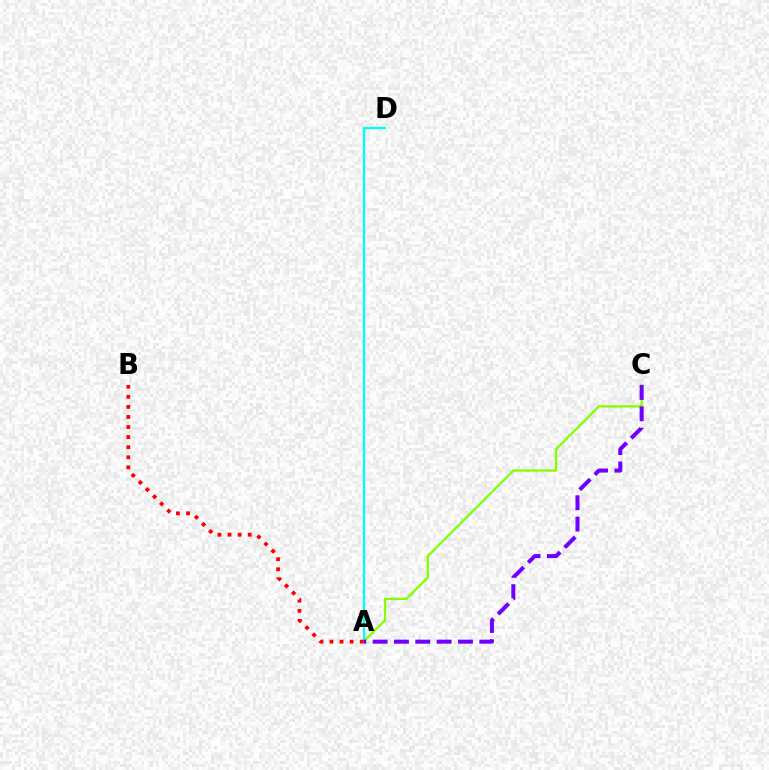{('A', 'C'): [{'color': '#84ff00', 'line_style': 'solid', 'thickness': 1.65}, {'color': '#7200ff', 'line_style': 'dashed', 'thickness': 2.9}], ('A', 'D'): [{'color': '#00fff6', 'line_style': 'solid', 'thickness': 1.65}], ('A', 'B'): [{'color': '#ff0000', 'line_style': 'dotted', 'thickness': 2.74}]}